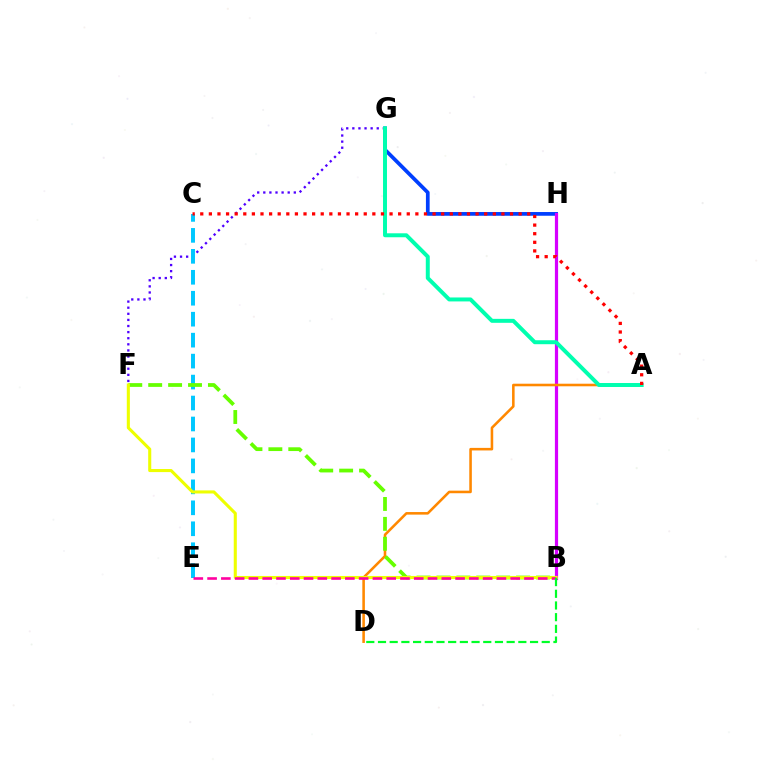{('F', 'G'): [{'color': '#4f00ff', 'line_style': 'dotted', 'thickness': 1.66}], ('G', 'H'): [{'color': '#003fff', 'line_style': 'solid', 'thickness': 2.68}], ('B', 'H'): [{'color': '#d600ff', 'line_style': 'solid', 'thickness': 2.31}], ('A', 'D'): [{'color': '#ff8800', 'line_style': 'solid', 'thickness': 1.85}], ('A', 'G'): [{'color': '#00ffaf', 'line_style': 'solid', 'thickness': 2.85}], ('C', 'E'): [{'color': '#00c7ff', 'line_style': 'dashed', 'thickness': 2.85}], ('B', 'F'): [{'color': '#66ff00', 'line_style': 'dashed', 'thickness': 2.7}, {'color': '#eeff00', 'line_style': 'solid', 'thickness': 2.22}], ('A', 'C'): [{'color': '#ff0000', 'line_style': 'dotted', 'thickness': 2.34}], ('B', 'E'): [{'color': '#ff00a0', 'line_style': 'dashed', 'thickness': 1.87}], ('B', 'D'): [{'color': '#00ff27', 'line_style': 'dashed', 'thickness': 1.59}]}